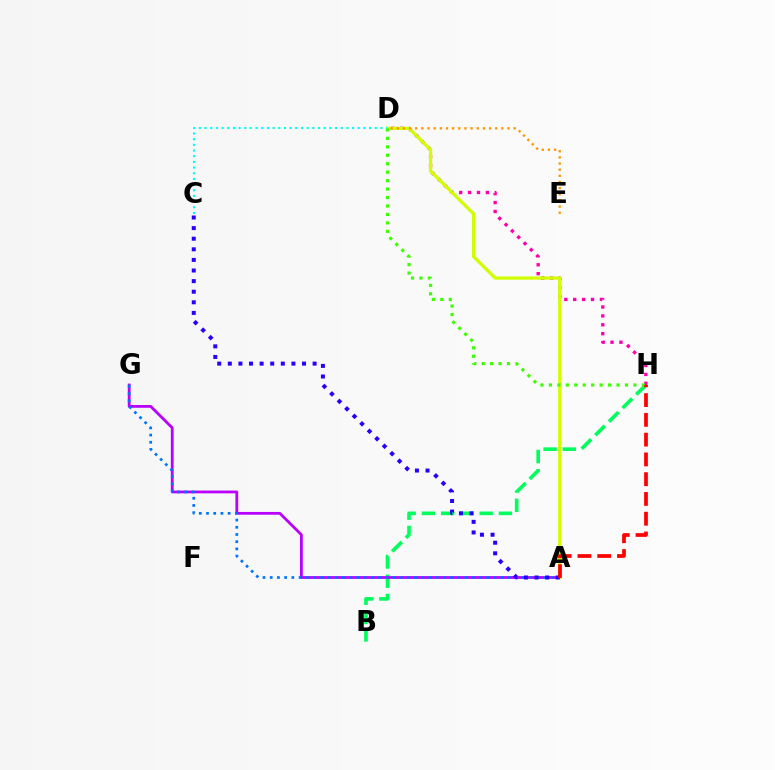{('B', 'H'): [{'color': '#00ff5c', 'line_style': 'dashed', 'thickness': 2.61}], ('A', 'G'): [{'color': '#b900ff', 'line_style': 'solid', 'thickness': 2.0}, {'color': '#0074ff', 'line_style': 'dotted', 'thickness': 1.96}], ('D', 'H'): [{'color': '#ff00ac', 'line_style': 'dotted', 'thickness': 2.42}, {'color': '#3dff00', 'line_style': 'dotted', 'thickness': 2.3}], ('A', 'D'): [{'color': '#d1ff00', 'line_style': 'solid', 'thickness': 2.33}], ('C', 'D'): [{'color': '#00fff6', 'line_style': 'dotted', 'thickness': 1.54}], ('A', 'C'): [{'color': '#2500ff', 'line_style': 'dotted', 'thickness': 2.88}], ('D', 'E'): [{'color': '#ff9400', 'line_style': 'dotted', 'thickness': 1.67}], ('A', 'H'): [{'color': '#ff0000', 'line_style': 'dashed', 'thickness': 2.69}]}